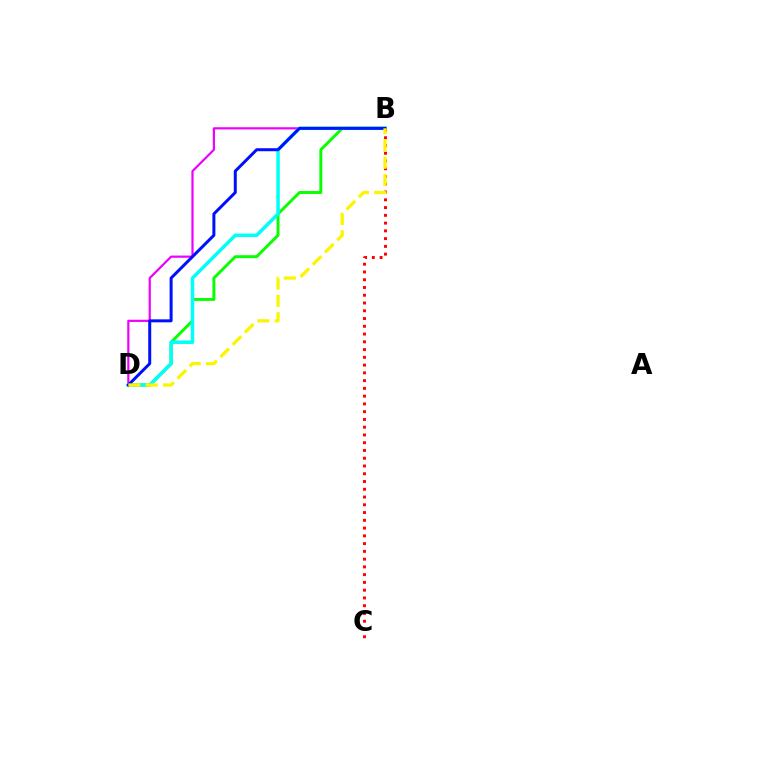{('B', 'D'): [{'color': '#ee00ff', 'line_style': 'solid', 'thickness': 1.59}, {'color': '#08ff00', 'line_style': 'solid', 'thickness': 2.11}, {'color': '#00fff6', 'line_style': 'solid', 'thickness': 2.52}, {'color': '#0010ff', 'line_style': 'solid', 'thickness': 2.16}, {'color': '#fcf500', 'line_style': 'dashed', 'thickness': 2.35}], ('B', 'C'): [{'color': '#ff0000', 'line_style': 'dotted', 'thickness': 2.11}]}